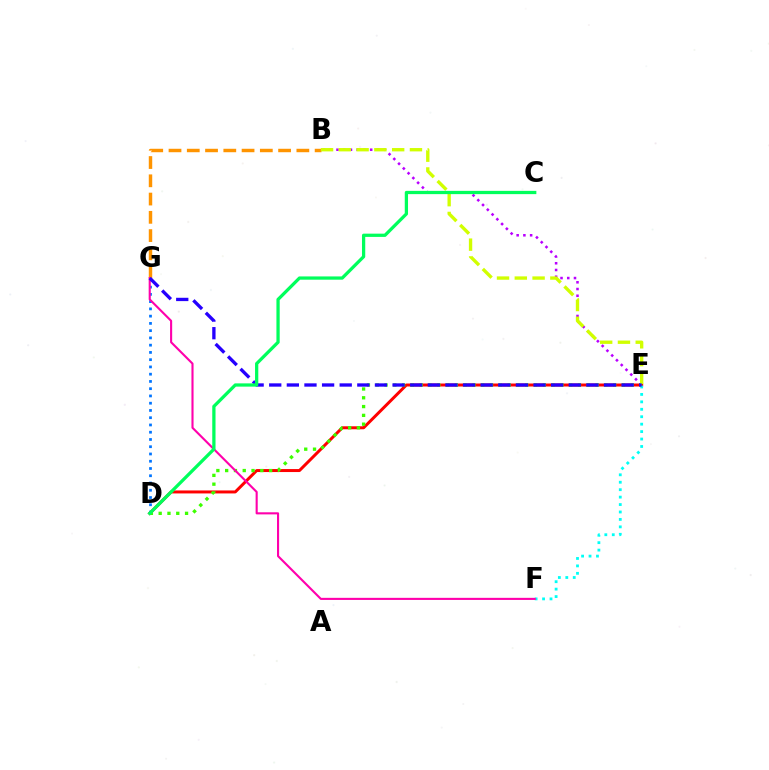{('B', 'E'): [{'color': '#b900ff', 'line_style': 'dotted', 'thickness': 1.83}, {'color': '#d1ff00', 'line_style': 'dashed', 'thickness': 2.42}], ('B', 'G'): [{'color': '#ff9400', 'line_style': 'dashed', 'thickness': 2.48}], ('D', 'E'): [{'color': '#ff0000', 'line_style': 'solid', 'thickness': 2.15}, {'color': '#3dff00', 'line_style': 'dotted', 'thickness': 2.39}], ('D', 'G'): [{'color': '#0074ff', 'line_style': 'dotted', 'thickness': 1.97}], ('E', 'F'): [{'color': '#00fff6', 'line_style': 'dotted', 'thickness': 2.02}], ('F', 'G'): [{'color': '#ff00ac', 'line_style': 'solid', 'thickness': 1.52}], ('E', 'G'): [{'color': '#2500ff', 'line_style': 'dashed', 'thickness': 2.39}], ('C', 'D'): [{'color': '#00ff5c', 'line_style': 'solid', 'thickness': 2.35}]}